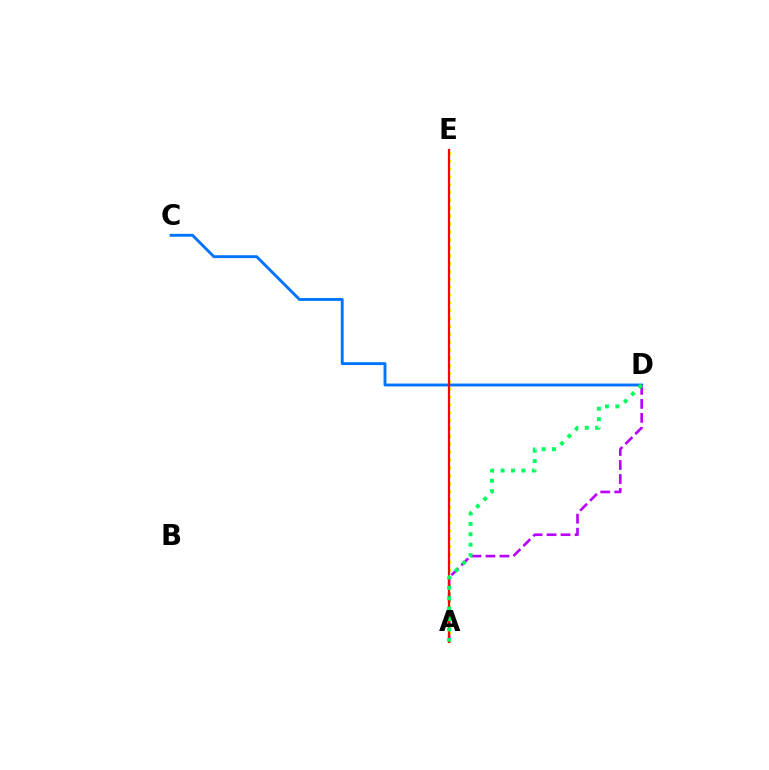{('A', 'E'): [{'color': '#d1ff00', 'line_style': 'dotted', 'thickness': 2.14}, {'color': '#ff0000', 'line_style': 'solid', 'thickness': 1.59}], ('C', 'D'): [{'color': '#0074ff', 'line_style': 'solid', 'thickness': 2.07}], ('A', 'D'): [{'color': '#b900ff', 'line_style': 'dashed', 'thickness': 1.9}, {'color': '#00ff5c', 'line_style': 'dotted', 'thickness': 2.83}]}